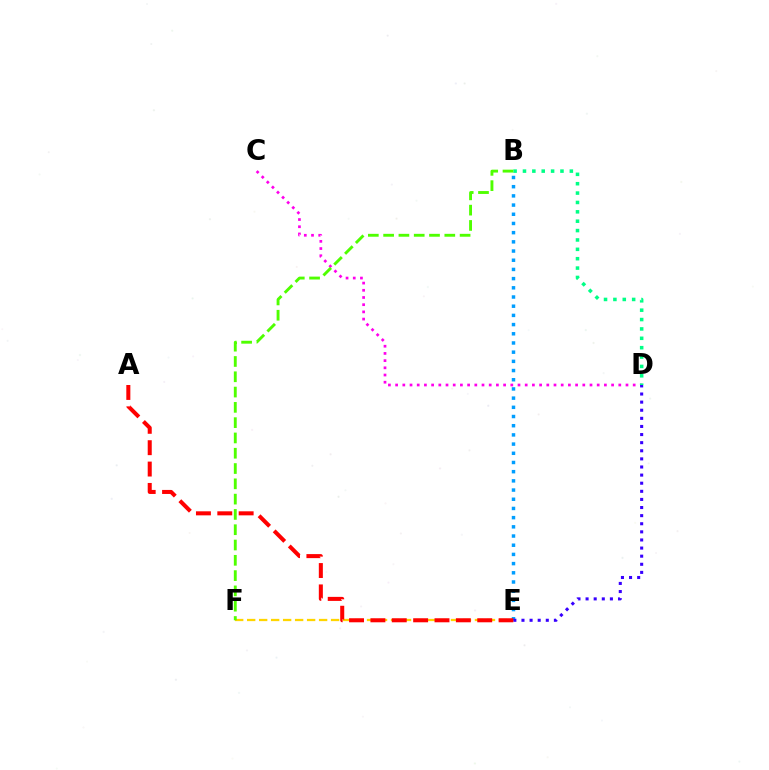{('B', 'E'): [{'color': '#009eff', 'line_style': 'dotted', 'thickness': 2.5}], ('E', 'F'): [{'color': '#ffd500', 'line_style': 'dashed', 'thickness': 1.63}], ('C', 'D'): [{'color': '#ff00ed', 'line_style': 'dotted', 'thickness': 1.96}], ('D', 'E'): [{'color': '#3700ff', 'line_style': 'dotted', 'thickness': 2.2}], ('B', 'D'): [{'color': '#00ff86', 'line_style': 'dotted', 'thickness': 2.55}], ('A', 'E'): [{'color': '#ff0000', 'line_style': 'dashed', 'thickness': 2.9}], ('B', 'F'): [{'color': '#4fff00', 'line_style': 'dashed', 'thickness': 2.08}]}